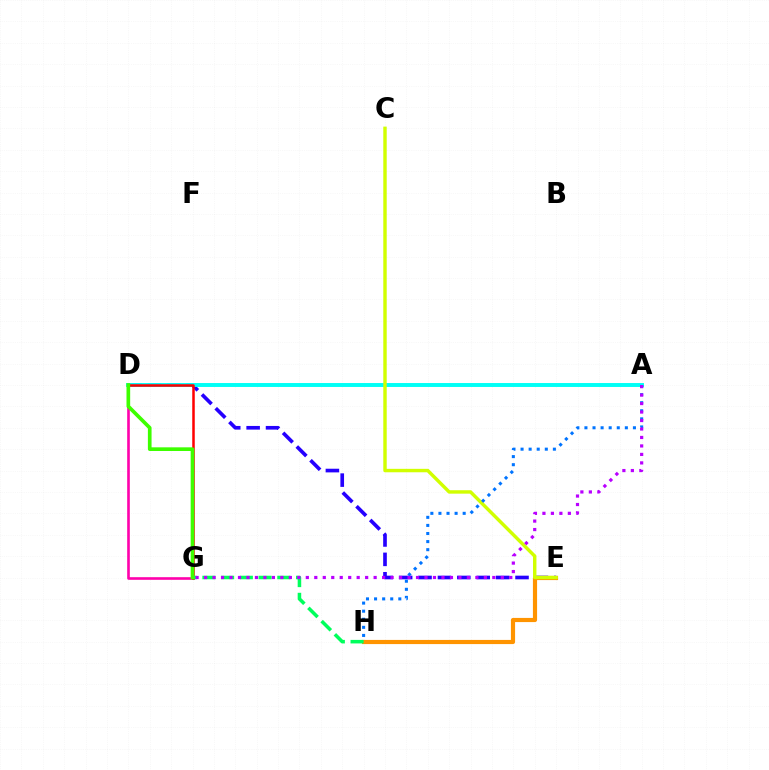{('D', 'G'): [{'color': '#ff00ac', 'line_style': 'solid', 'thickness': 1.89}, {'color': '#ff0000', 'line_style': 'solid', 'thickness': 1.81}, {'color': '#3dff00', 'line_style': 'solid', 'thickness': 2.65}], ('D', 'E'): [{'color': '#2500ff', 'line_style': 'dashed', 'thickness': 2.63}], ('A', 'D'): [{'color': '#00fff6', 'line_style': 'solid', 'thickness': 2.83}], ('E', 'H'): [{'color': '#ff9400', 'line_style': 'solid', 'thickness': 3.0}], ('C', 'E'): [{'color': '#d1ff00', 'line_style': 'solid', 'thickness': 2.47}], ('G', 'H'): [{'color': '#00ff5c', 'line_style': 'dashed', 'thickness': 2.54}], ('A', 'H'): [{'color': '#0074ff', 'line_style': 'dotted', 'thickness': 2.2}], ('A', 'G'): [{'color': '#b900ff', 'line_style': 'dotted', 'thickness': 2.3}]}